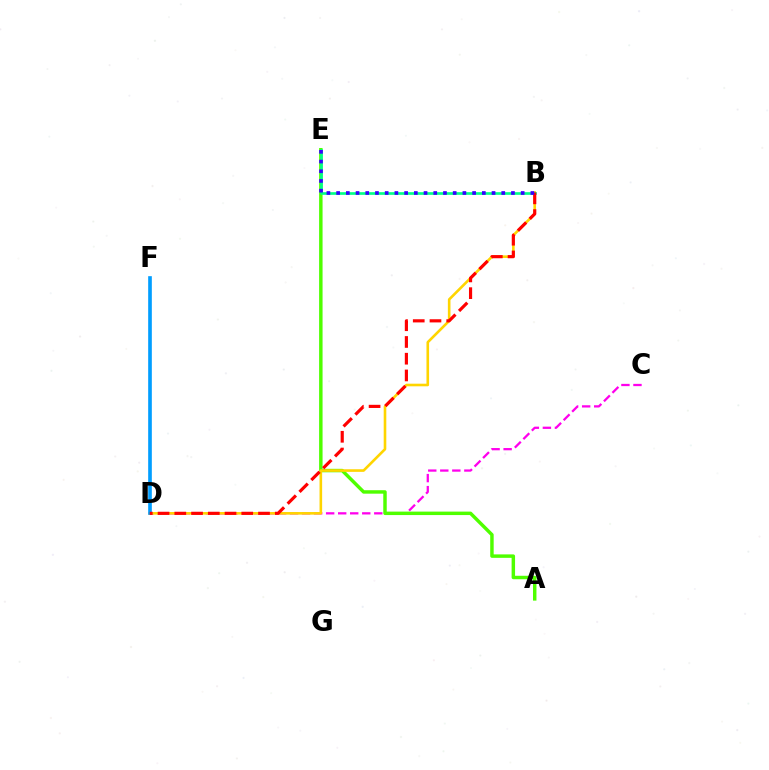{('C', 'D'): [{'color': '#ff00ed', 'line_style': 'dashed', 'thickness': 1.63}], ('A', 'E'): [{'color': '#4fff00', 'line_style': 'solid', 'thickness': 2.49}], ('B', 'D'): [{'color': '#ffd500', 'line_style': 'solid', 'thickness': 1.88}, {'color': '#ff0000', 'line_style': 'dashed', 'thickness': 2.27}], ('D', 'F'): [{'color': '#009eff', 'line_style': 'solid', 'thickness': 2.63}], ('B', 'E'): [{'color': '#00ff86', 'line_style': 'solid', 'thickness': 1.92}, {'color': '#3700ff', 'line_style': 'dotted', 'thickness': 2.64}]}